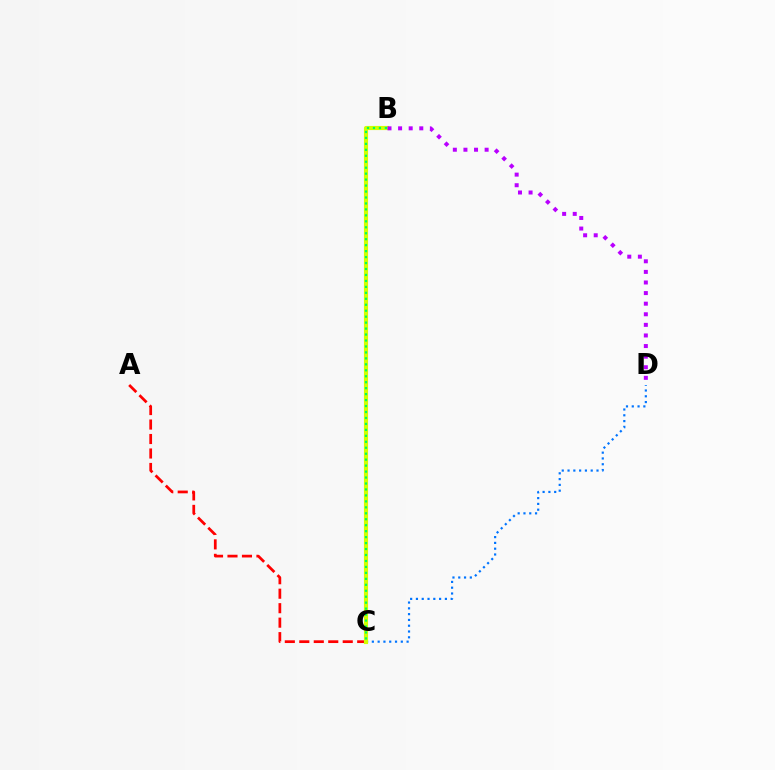{('A', 'C'): [{'color': '#ff0000', 'line_style': 'dashed', 'thickness': 1.97}], ('C', 'D'): [{'color': '#0074ff', 'line_style': 'dotted', 'thickness': 1.57}], ('B', 'C'): [{'color': '#d1ff00', 'line_style': 'solid', 'thickness': 2.98}, {'color': '#00ff5c', 'line_style': 'dotted', 'thickness': 1.62}], ('B', 'D'): [{'color': '#b900ff', 'line_style': 'dotted', 'thickness': 2.88}]}